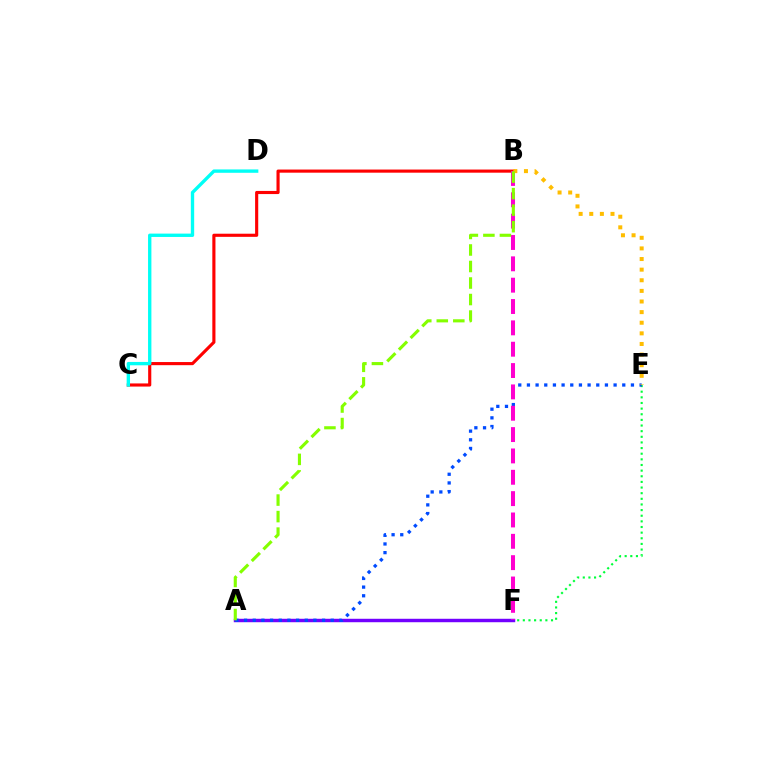{('A', 'E'): [{'color': '#00ff39', 'line_style': 'dotted', 'thickness': 1.53}, {'color': '#004bff', 'line_style': 'dotted', 'thickness': 2.35}], ('A', 'F'): [{'color': '#7200ff', 'line_style': 'solid', 'thickness': 2.48}], ('B', 'C'): [{'color': '#ff0000', 'line_style': 'solid', 'thickness': 2.25}], ('C', 'D'): [{'color': '#00fff6', 'line_style': 'solid', 'thickness': 2.42}], ('B', 'F'): [{'color': '#ff00cf', 'line_style': 'dashed', 'thickness': 2.9}], ('B', 'E'): [{'color': '#ffbd00', 'line_style': 'dotted', 'thickness': 2.88}], ('A', 'B'): [{'color': '#84ff00', 'line_style': 'dashed', 'thickness': 2.24}]}